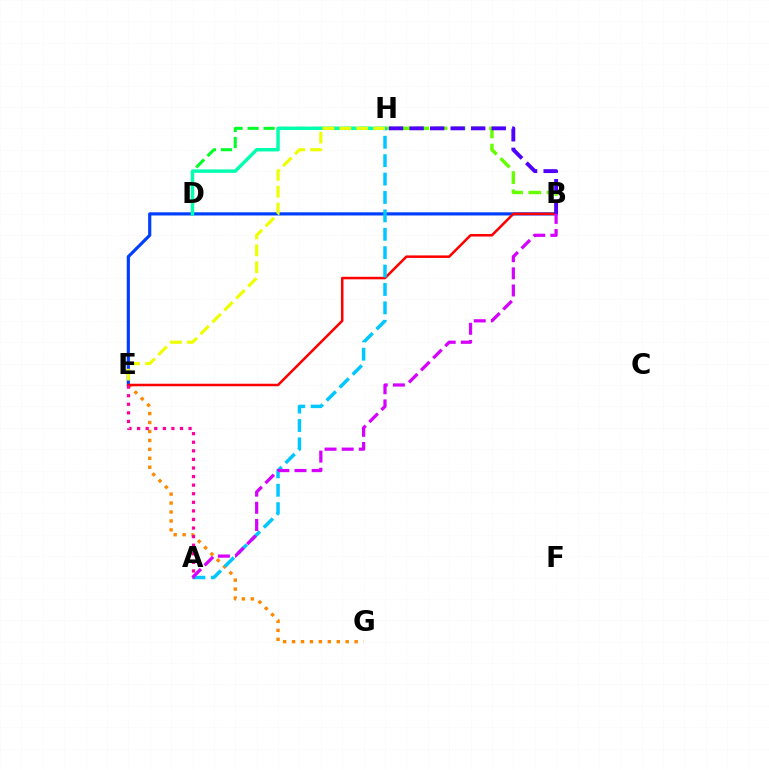{('D', 'H'): [{'color': '#00ff27', 'line_style': 'dashed', 'thickness': 2.17}, {'color': '#00ffaf', 'line_style': 'solid', 'thickness': 2.47}], ('B', 'E'): [{'color': '#003fff', 'line_style': 'solid', 'thickness': 2.29}, {'color': '#ff0000', 'line_style': 'solid', 'thickness': 1.82}], ('E', 'G'): [{'color': '#ff8800', 'line_style': 'dotted', 'thickness': 2.43}], ('B', 'H'): [{'color': '#66ff00', 'line_style': 'dashed', 'thickness': 2.47}, {'color': '#4f00ff', 'line_style': 'dashed', 'thickness': 2.79}], ('A', 'H'): [{'color': '#00c7ff', 'line_style': 'dashed', 'thickness': 2.5}], ('E', 'H'): [{'color': '#eeff00', 'line_style': 'dashed', 'thickness': 2.29}], ('A', 'E'): [{'color': '#ff00a0', 'line_style': 'dotted', 'thickness': 2.33}], ('A', 'B'): [{'color': '#d600ff', 'line_style': 'dashed', 'thickness': 2.33}]}